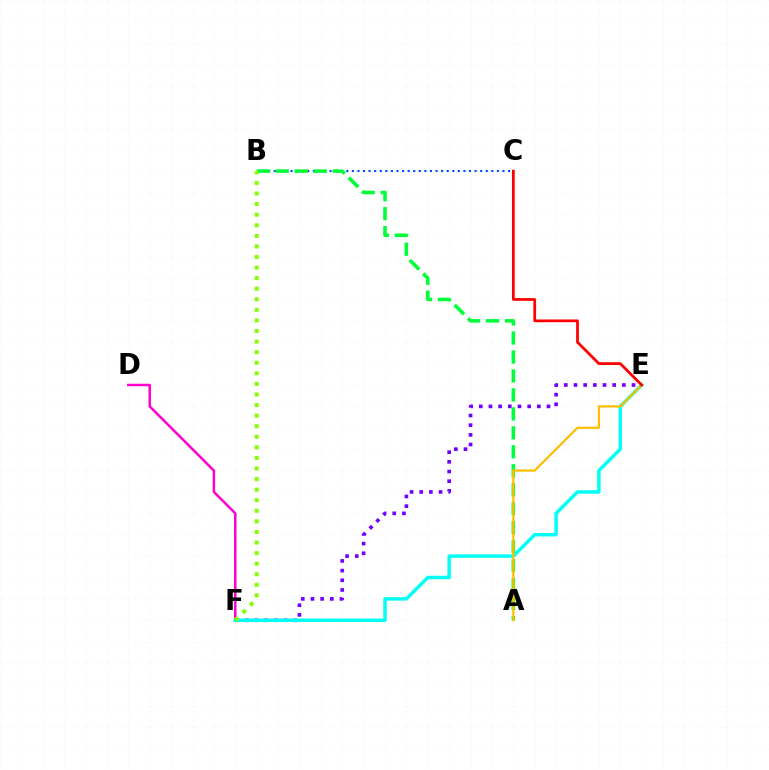{('B', 'C'): [{'color': '#004bff', 'line_style': 'dotted', 'thickness': 1.52}], ('E', 'F'): [{'color': '#7200ff', 'line_style': 'dotted', 'thickness': 2.63}, {'color': '#00fff6', 'line_style': 'solid', 'thickness': 2.5}], ('D', 'F'): [{'color': '#ff00cf', 'line_style': 'solid', 'thickness': 1.8}], ('A', 'B'): [{'color': '#00ff39', 'line_style': 'dashed', 'thickness': 2.58}], ('A', 'E'): [{'color': '#ffbd00', 'line_style': 'solid', 'thickness': 1.59}], ('C', 'E'): [{'color': '#ff0000', 'line_style': 'solid', 'thickness': 1.98}], ('B', 'F'): [{'color': '#84ff00', 'line_style': 'dotted', 'thickness': 2.87}]}